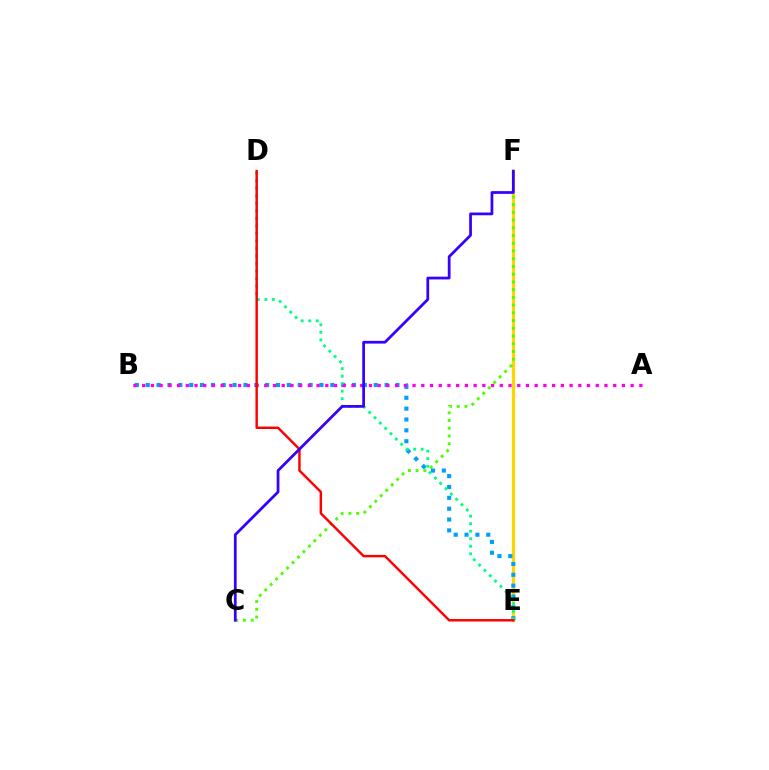{('E', 'F'): [{'color': '#ffd500', 'line_style': 'solid', 'thickness': 2.3}], ('C', 'F'): [{'color': '#4fff00', 'line_style': 'dotted', 'thickness': 2.1}, {'color': '#3700ff', 'line_style': 'solid', 'thickness': 1.98}], ('B', 'E'): [{'color': '#009eff', 'line_style': 'dotted', 'thickness': 2.95}], ('D', 'E'): [{'color': '#00ff86', 'line_style': 'dotted', 'thickness': 2.04}, {'color': '#ff0000', 'line_style': 'solid', 'thickness': 1.76}], ('A', 'B'): [{'color': '#ff00ed', 'line_style': 'dotted', 'thickness': 2.37}]}